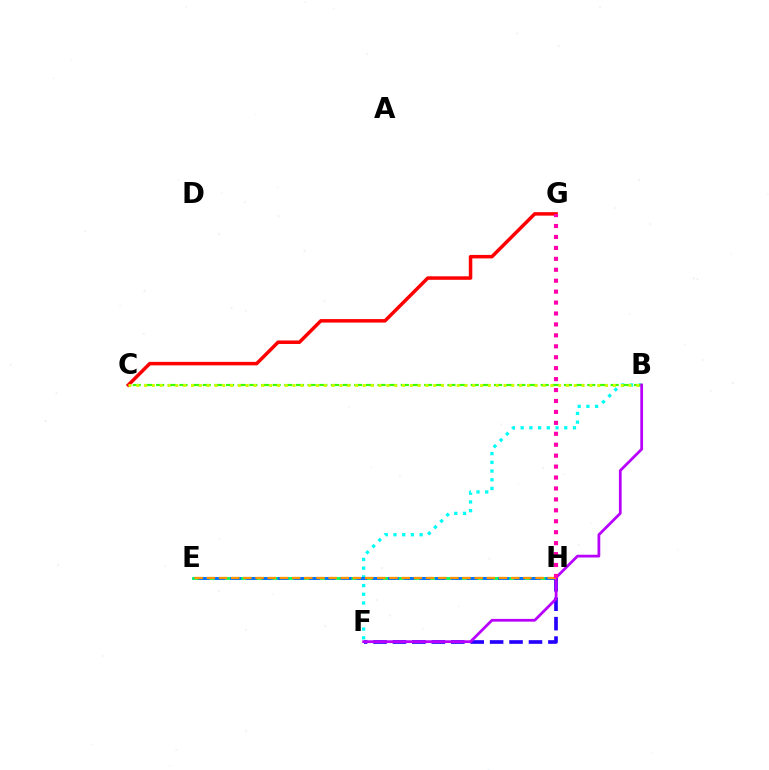{('E', 'H'): [{'color': '#00ff5c', 'line_style': 'solid', 'thickness': 2.04}, {'color': '#0074ff', 'line_style': 'dashed', 'thickness': 2.14}, {'color': '#ff9400', 'line_style': 'dashed', 'thickness': 1.65}], ('B', 'F'): [{'color': '#00fff6', 'line_style': 'dotted', 'thickness': 2.37}, {'color': '#b900ff', 'line_style': 'solid', 'thickness': 1.98}], ('B', 'C'): [{'color': '#3dff00', 'line_style': 'dashed', 'thickness': 1.58}, {'color': '#d1ff00', 'line_style': 'dotted', 'thickness': 2.12}], ('F', 'H'): [{'color': '#2500ff', 'line_style': 'dashed', 'thickness': 2.64}], ('C', 'G'): [{'color': '#ff0000', 'line_style': 'solid', 'thickness': 2.52}], ('G', 'H'): [{'color': '#ff00ac', 'line_style': 'dotted', 'thickness': 2.97}]}